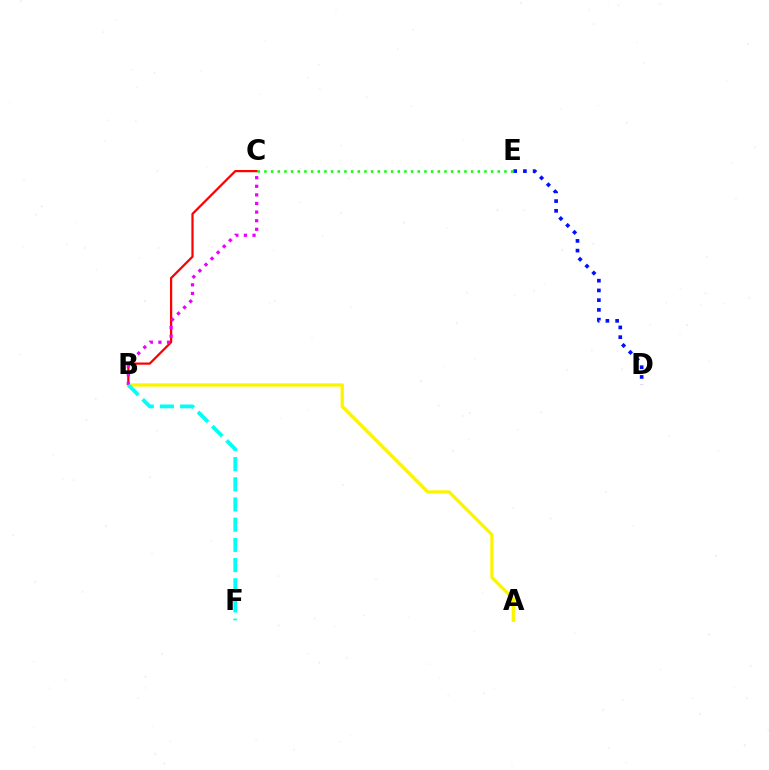{('D', 'E'): [{'color': '#0010ff', 'line_style': 'dotted', 'thickness': 2.64}], ('B', 'C'): [{'color': '#ff0000', 'line_style': 'solid', 'thickness': 1.61}, {'color': '#ee00ff', 'line_style': 'dotted', 'thickness': 2.34}], ('C', 'E'): [{'color': '#08ff00', 'line_style': 'dotted', 'thickness': 1.81}], ('A', 'B'): [{'color': '#fcf500', 'line_style': 'solid', 'thickness': 2.38}], ('B', 'F'): [{'color': '#00fff6', 'line_style': 'dashed', 'thickness': 2.74}]}